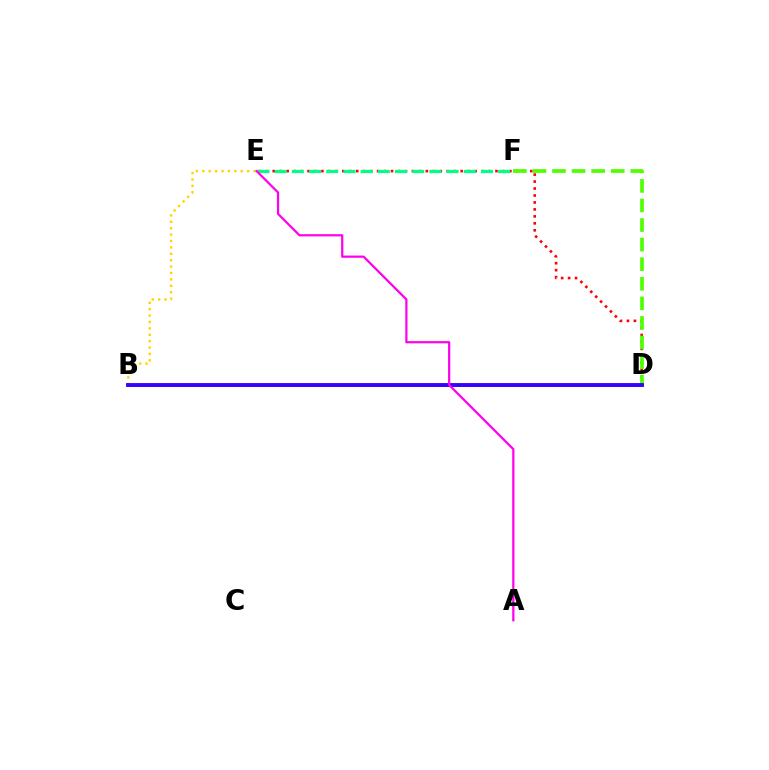{('D', 'E'): [{'color': '#ff0000', 'line_style': 'dotted', 'thickness': 1.89}], ('B', 'E'): [{'color': '#ffd500', 'line_style': 'dotted', 'thickness': 1.74}], ('E', 'F'): [{'color': '#00ff86', 'line_style': 'dashed', 'thickness': 2.34}], ('B', 'D'): [{'color': '#009eff', 'line_style': 'solid', 'thickness': 1.96}, {'color': '#3700ff', 'line_style': 'solid', 'thickness': 2.78}], ('D', 'F'): [{'color': '#4fff00', 'line_style': 'dashed', 'thickness': 2.66}], ('A', 'E'): [{'color': '#ff00ed', 'line_style': 'solid', 'thickness': 1.6}]}